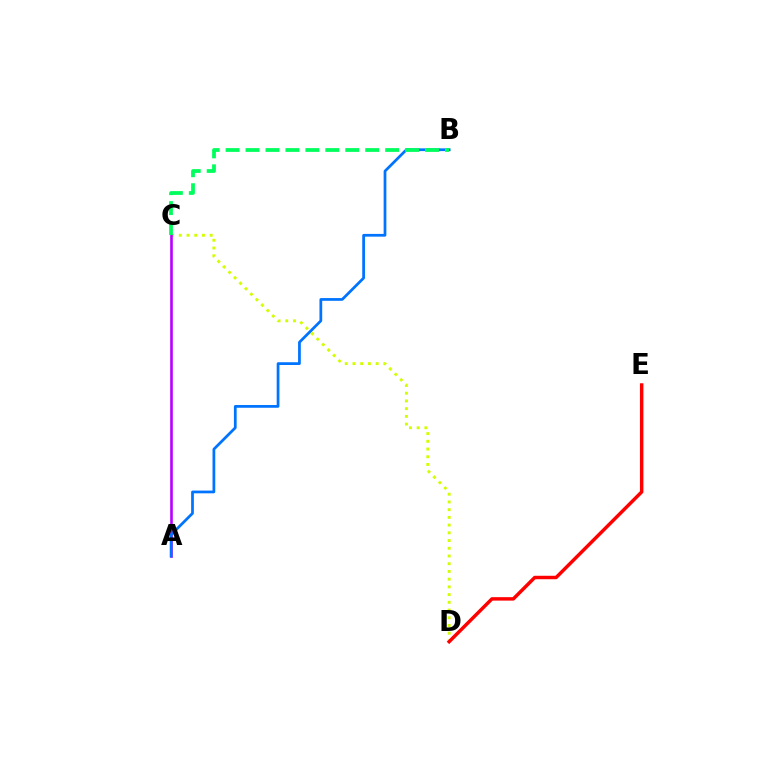{('C', 'D'): [{'color': '#d1ff00', 'line_style': 'dotted', 'thickness': 2.1}], ('D', 'E'): [{'color': '#ff0000', 'line_style': 'solid', 'thickness': 2.49}], ('A', 'C'): [{'color': '#b900ff', 'line_style': 'solid', 'thickness': 1.89}], ('A', 'B'): [{'color': '#0074ff', 'line_style': 'solid', 'thickness': 1.98}], ('B', 'C'): [{'color': '#00ff5c', 'line_style': 'dashed', 'thickness': 2.71}]}